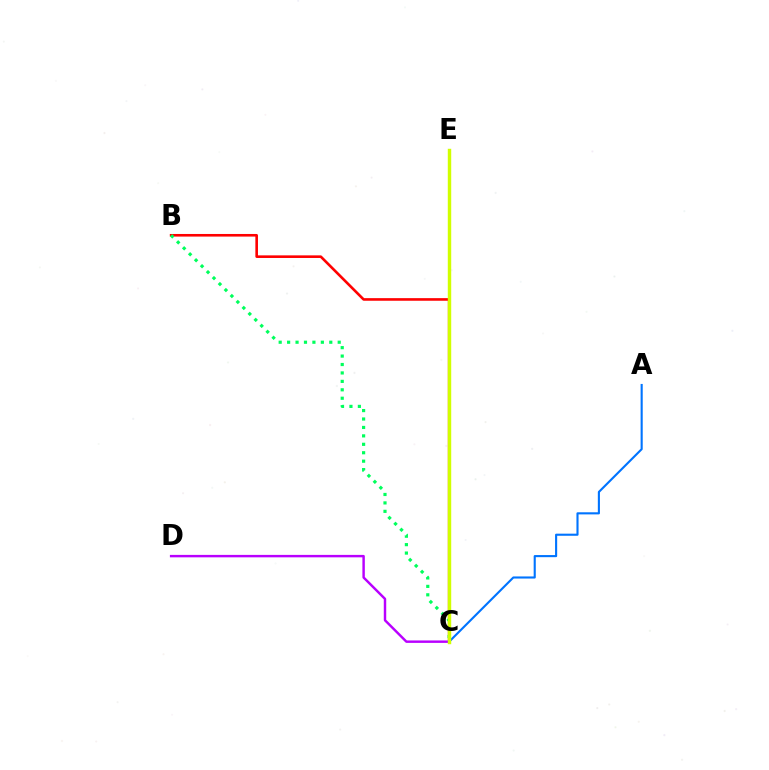{('B', 'C'): [{'color': '#ff0000', 'line_style': 'solid', 'thickness': 1.88}, {'color': '#00ff5c', 'line_style': 'dotted', 'thickness': 2.29}], ('C', 'D'): [{'color': '#b900ff', 'line_style': 'solid', 'thickness': 1.76}], ('A', 'C'): [{'color': '#0074ff', 'line_style': 'solid', 'thickness': 1.52}], ('C', 'E'): [{'color': '#d1ff00', 'line_style': 'solid', 'thickness': 2.47}]}